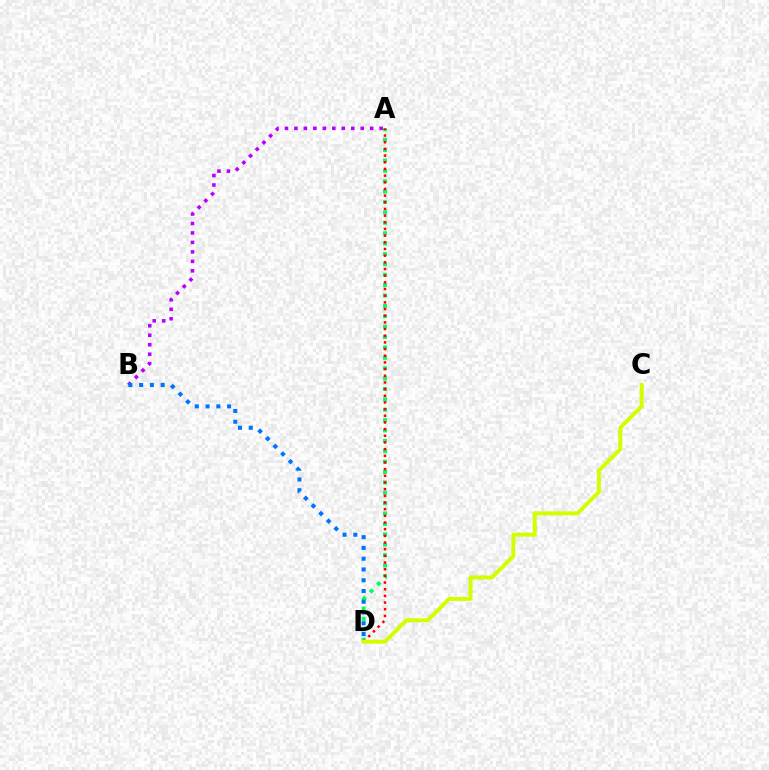{('A', 'D'): [{'color': '#00ff5c', 'line_style': 'dotted', 'thickness': 2.82}, {'color': '#ff0000', 'line_style': 'dotted', 'thickness': 1.81}], ('A', 'B'): [{'color': '#b900ff', 'line_style': 'dotted', 'thickness': 2.57}], ('C', 'D'): [{'color': '#d1ff00', 'line_style': 'solid', 'thickness': 2.85}], ('B', 'D'): [{'color': '#0074ff', 'line_style': 'dotted', 'thickness': 2.92}]}